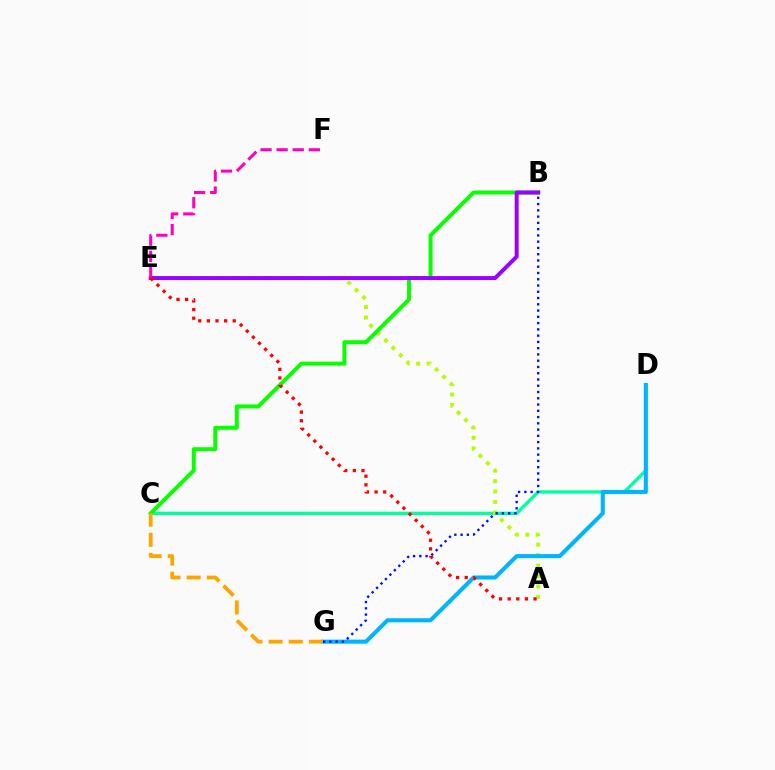{('C', 'D'): [{'color': '#00ff9d', 'line_style': 'solid', 'thickness': 2.38}], ('A', 'E'): [{'color': '#b3ff00', 'line_style': 'dotted', 'thickness': 2.84}, {'color': '#ff0000', 'line_style': 'dotted', 'thickness': 2.34}], ('D', 'G'): [{'color': '#00b5ff', 'line_style': 'solid', 'thickness': 2.92}], ('B', 'G'): [{'color': '#0010ff', 'line_style': 'dotted', 'thickness': 1.7}], ('B', 'C'): [{'color': '#08ff00', 'line_style': 'solid', 'thickness': 2.84}], ('B', 'E'): [{'color': '#9b00ff', 'line_style': 'solid', 'thickness': 2.86}], ('E', 'F'): [{'color': '#ff00bd', 'line_style': 'dashed', 'thickness': 2.19}], ('C', 'G'): [{'color': '#ffa500', 'line_style': 'dashed', 'thickness': 2.74}]}